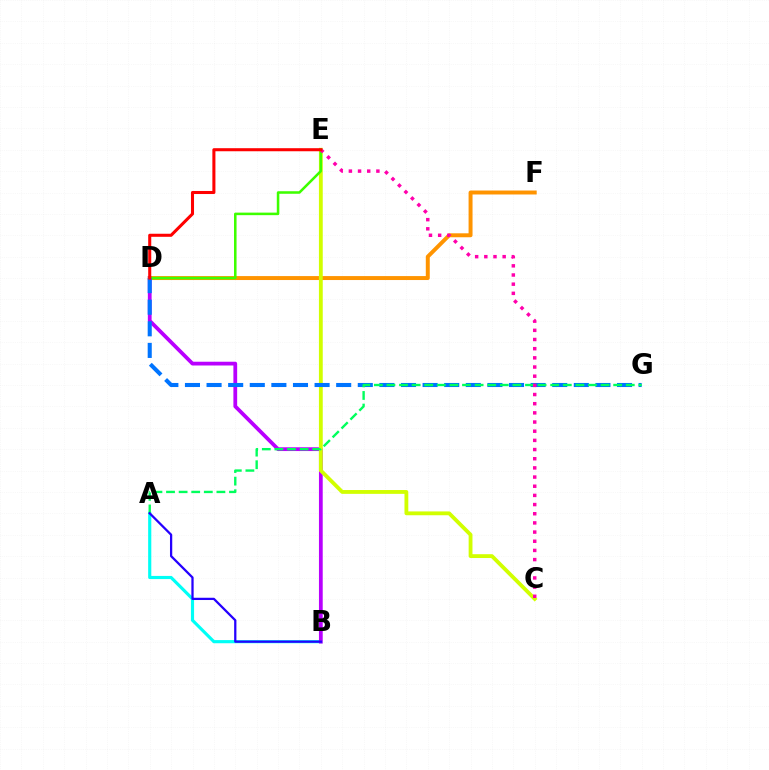{('D', 'F'): [{'color': '#ff9400', 'line_style': 'solid', 'thickness': 2.85}], ('A', 'B'): [{'color': '#00fff6', 'line_style': 'solid', 'thickness': 2.27}, {'color': '#2500ff', 'line_style': 'solid', 'thickness': 1.63}], ('B', 'D'): [{'color': '#b900ff', 'line_style': 'solid', 'thickness': 2.71}], ('C', 'E'): [{'color': '#d1ff00', 'line_style': 'solid', 'thickness': 2.75}, {'color': '#ff00ac', 'line_style': 'dotted', 'thickness': 2.49}], ('D', 'E'): [{'color': '#3dff00', 'line_style': 'solid', 'thickness': 1.83}, {'color': '#ff0000', 'line_style': 'solid', 'thickness': 2.2}], ('D', 'G'): [{'color': '#0074ff', 'line_style': 'dashed', 'thickness': 2.93}], ('A', 'G'): [{'color': '#00ff5c', 'line_style': 'dashed', 'thickness': 1.71}]}